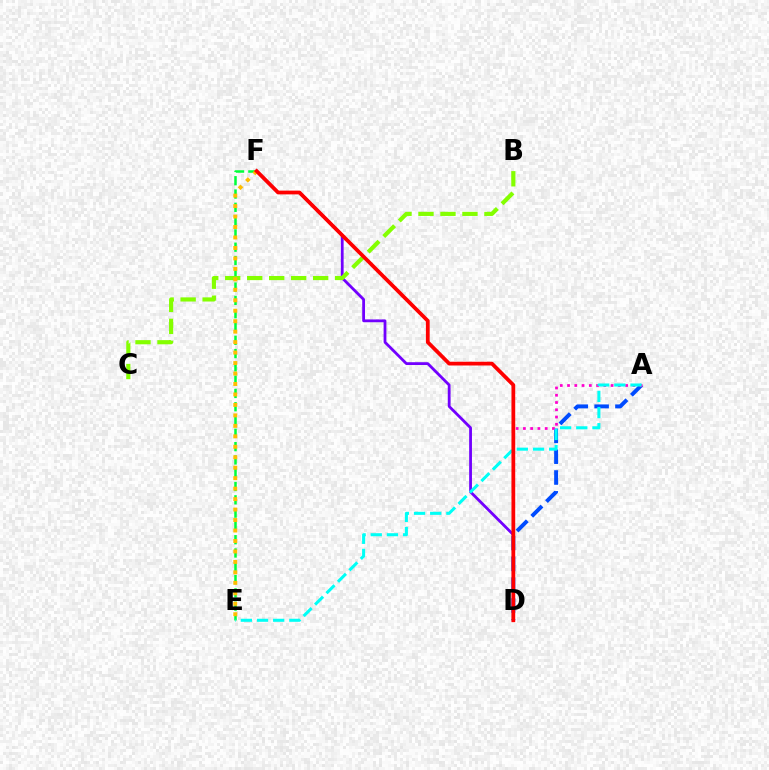{('A', 'D'): [{'color': '#004bff', 'line_style': 'dashed', 'thickness': 2.83}, {'color': '#ff00cf', 'line_style': 'dotted', 'thickness': 1.97}], ('E', 'F'): [{'color': '#00ff39', 'line_style': 'dashed', 'thickness': 1.81}, {'color': '#ffbd00', 'line_style': 'dotted', 'thickness': 2.84}], ('D', 'F'): [{'color': '#7200ff', 'line_style': 'solid', 'thickness': 2.01}, {'color': '#ff0000', 'line_style': 'solid', 'thickness': 2.71}], ('B', 'C'): [{'color': '#84ff00', 'line_style': 'dashed', 'thickness': 2.99}], ('A', 'E'): [{'color': '#00fff6', 'line_style': 'dashed', 'thickness': 2.2}]}